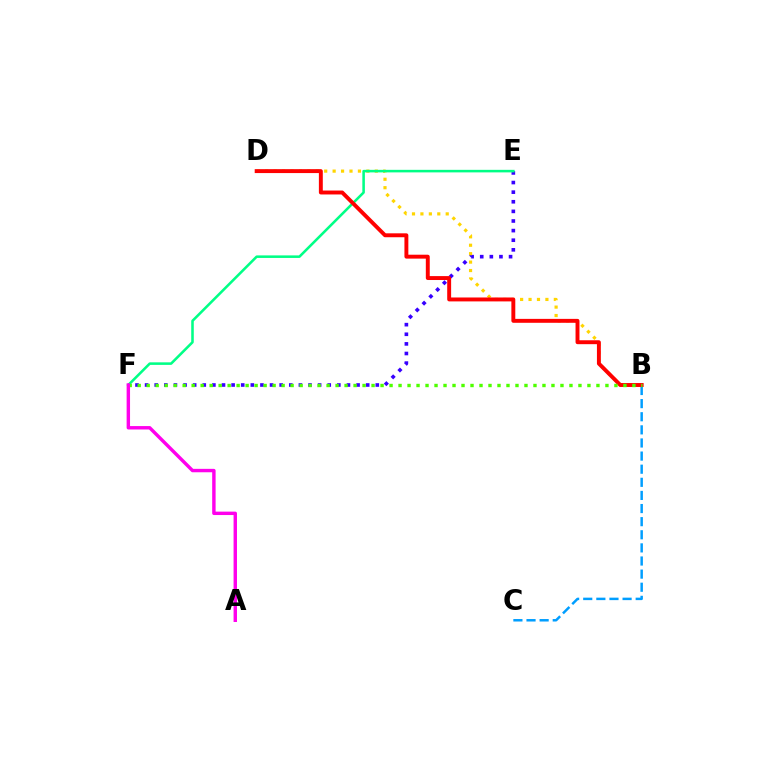{('E', 'F'): [{'color': '#3700ff', 'line_style': 'dotted', 'thickness': 2.61}, {'color': '#00ff86', 'line_style': 'solid', 'thickness': 1.84}], ('B', 'C'): [{'color': '#009eff', 'line_style': 'dashed', 'thickness': 1.78}], ('B', 'D'): [{'color': '#ffd500', 'line_style': 'dotted', 'thickness': 2.29}, {'color': '#ff0000', 'line_style': 'solid', 'thickness': 2.82}], ('B', 'F'): [{'color': '#4fff00', 'line_style': 'dotted', 'thickness': 2.44}], ('A', 'F'): [{'color': '#ff00ed', 'line_style': 'solid', 'thickness': 2.46}]}